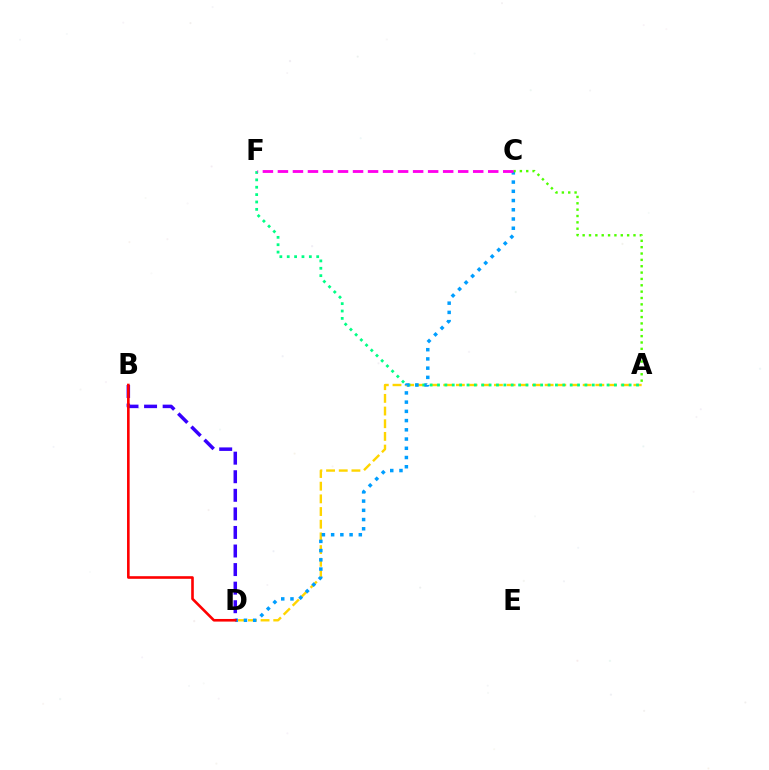{('A', 'D'): [{'color': '#ffd500', 'line_style': 'dashed', 'thickness': 1.72}], ('A', 'F'): [{'color': '#00ff86', 'line_style': 'dotted', 'thickness': 2.0}], ('C', 'D'): [{'color': '#009eff', 'line_style': 'dotted', 'thickness': 2.51}], ('A', 'C'): [{'color': '#4fff00', 'line_style': 'dotted', 'thickness': 1.73}], ('B', 'D'): [{'color': '#3700ff', 'line_style': 'dashed', 'thickness': 2.52}, {'color': '#ff0000', 'line_style': 'solid', 'thickness': 1.88}], ('C', 'F'): [{'color': '#ff00ed', 'line_style': 'dashed', 'thickness': 2.04}]}